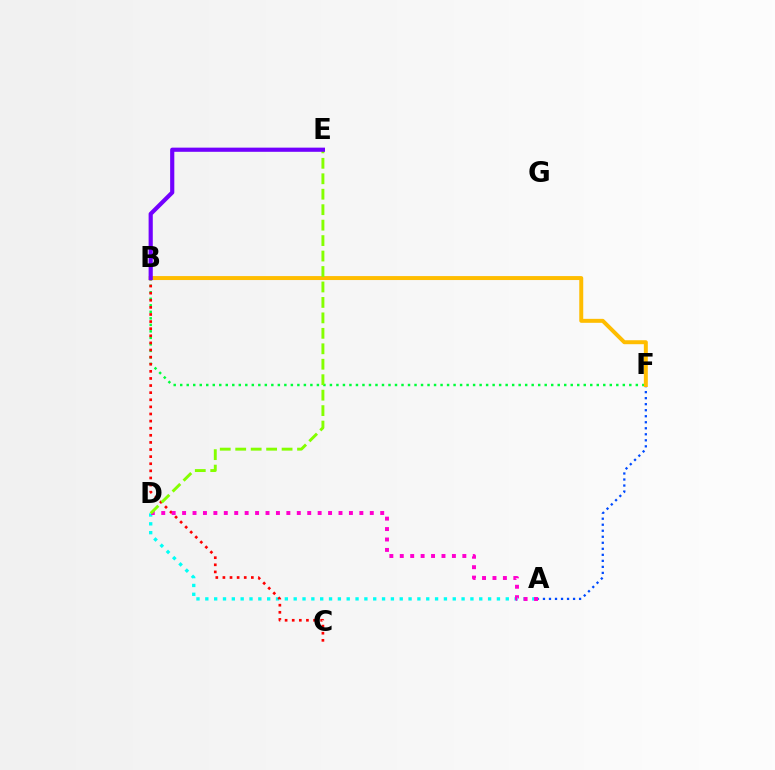{('A', 'D'): [{'color': '#00fff6', 'line_style': 'dotted', 'thickness': 2.4}, {'color': '#ff00cf', 'line_style': 'dotted', 'thickness': 2.83}], ('A', 'F'): [{'color': '#004bff', 'line_style': 'dotted', 'thickness': 1.64}], ('B', 'F'): [{'color': '#00ff39', 'line_style': 'dotted', 'thickness': 1.77}, {'color': '#ffbd00', 'line_style': 'solid', 'thickness': 2.85}], ('B', 'C'): [{'color': '#ff0000', 'line_style': 'dotted', 'thickness': 1.93}], ('D', 'E'): [{'color': '#84ff00', 'line_style': 'dashed', 'thickness': 2.1}], ('B', 'E'): [{'color': '#7200ff', 'line_style': 'solid', 'thickness': 3.0}]}